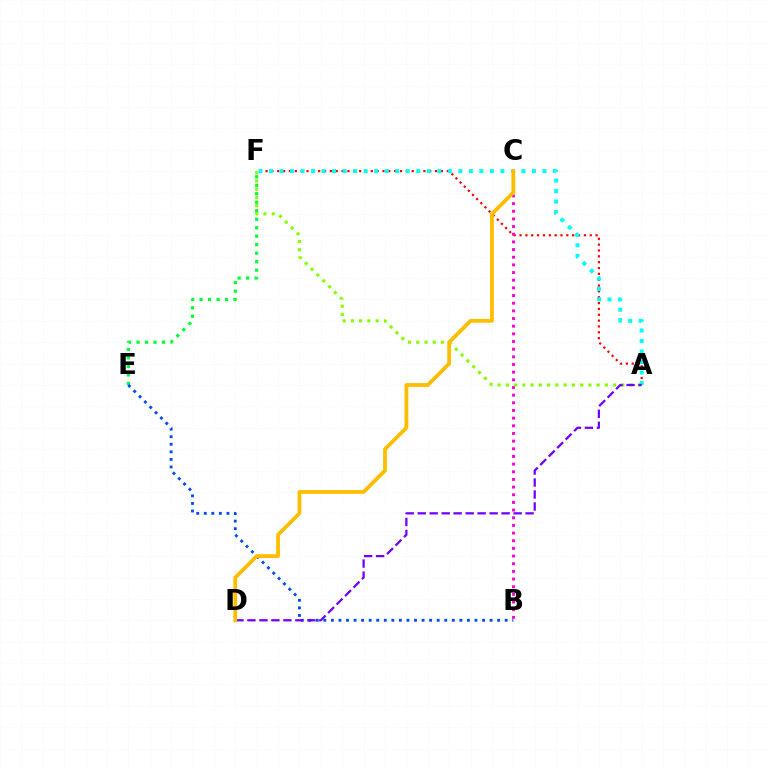{('E', 'F'): [{'color': '#00ff39', 'line_style': 'dotted', 'thickness': 2.31}], ('A', 'F'): [{'color': '#ff0000', 'line_style': 'dotted', 'thickness': 1.59}, {'color': '#00fff6', 'line_style': 'dotted', 'thickness': 2.86}, {'color': '#84ff00', 'line_style': 'dotted', 'thickness': 2.24}], ('B', 'C'): [{'color': '#ff00cf', 'line_style': 'dotted', 'thickness': 2.08}], ('B', 'E'): [{'color': '#004bff', 'line_style': 'dotted', 'thickness': 2.05}], ('A', 'D'): [{'color': '#7200ff', 'line_style': 'dashed', 'thickness': 1.63}], ('C', 'D'): [{'color': '#ffbd00', 'line_style': 'solid', 'thickness': 2.74}]}